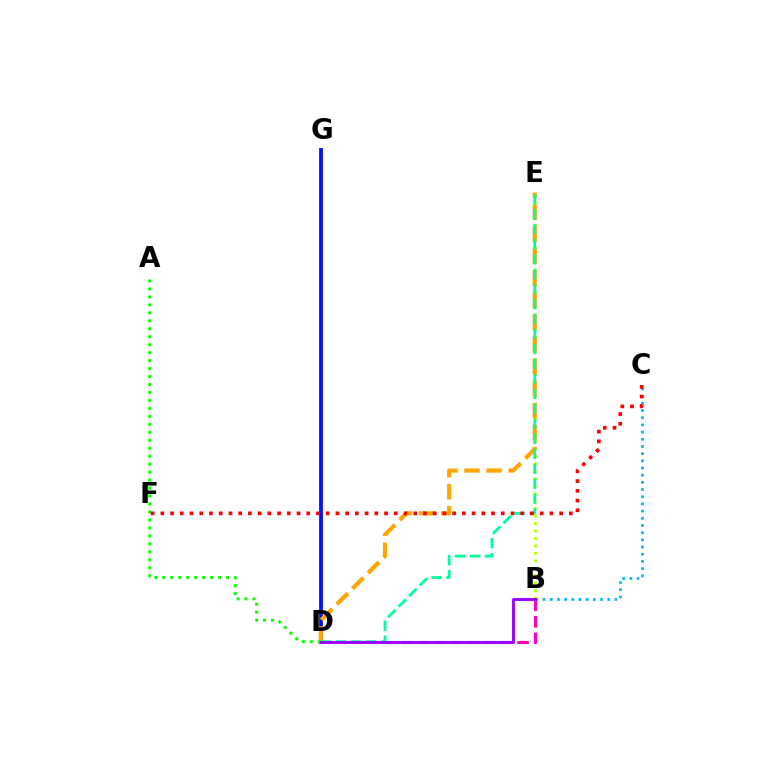{('B', 'E'): [{'color': '#b3ff00', 'line_style': 'dotted', 'thickness': 2.03}], ('D', 'G'): [{'color': '#0010ff', 'line_style': 'solid', 'thickness': 2.71}], ('D', 'E'): [{'color': '#ffa500', 'line_style': 'dashed', 'thickness': 2.99}, {'color': '#00ff9d', 'line_style': 'dashed', 'thickness': 2.03}], ('B', 'D'): [{'color': '#ff00bd', 'line_style': 'dashed', 'thickness': 2.25}, {'color': '#9b00ff', 'line_style': 'solid', 'thickness': 2.09}], ('B', 'C'): [{'color': '#00b5ff', 'line_style': 'dotted', 'thickness': 1.95}], ('A', 'D'): [{'color': '#08ff00', 'line_style': 'dotted', 'thickness': 2.16}], ('C', 'F'): [{'color': '#ff0000', 'line_style': 'dotted', 'thickness': 2.64}]}